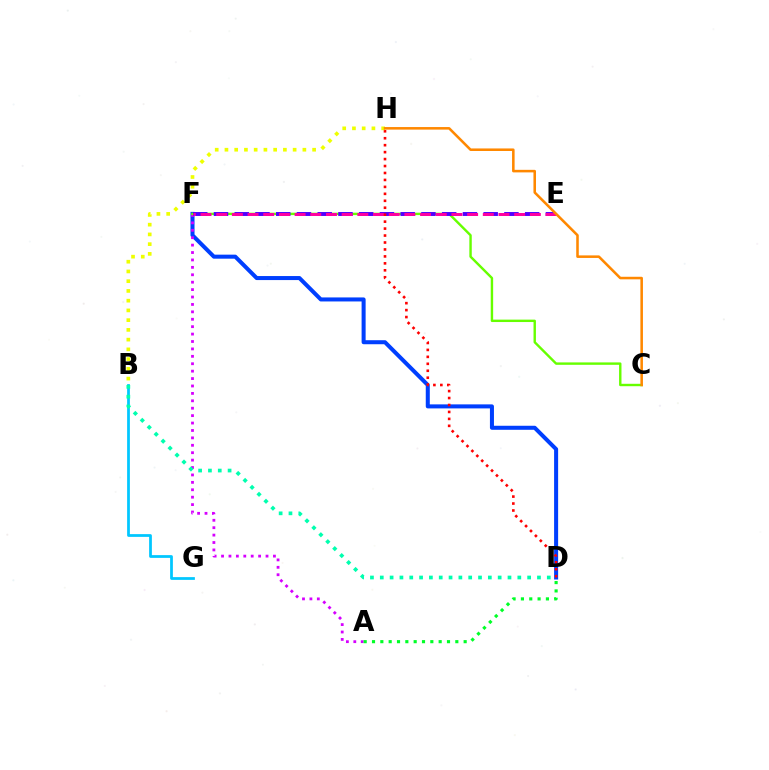{('D', 'F'): [{'color': '#003fff', 'line_style': 'solid', 'thickness': 2.9}], ('B', 'G'): [{'color': '#00c7ff', 'line_style': 'solid', 'thickness': 1.98}], ('A', 'F'): [{'color': '#d600ff', 'line_style': 'dotted', 'thickness': 2.01}], ('C', 'F'): [{'color': '#66ff00', 'line_style': 'solid', 'thickness': 1.73}], ('E', 'F'): [{'color': '#4f00ff', 'line_style': 'dashed', 'thickness': 2.82}, {'color': '#ff00a0', 'line_style': 'dashed', 'thickness': 2.13}], ('A', 'D'): [{'color': '#00ff27', 'line_style': 'dotted', 'thickness': 2.26}], ('D', 'H'): [{'color': '#ff0000', 'line_style': 'dotted', 'thickness': 1.89}], ('B', 'H'): [{'color': '#eeff00', 'line_style': 'dotted', 'thickness': 2.65}], ('C', 'H'): [{'color': '#ff8800', 'line_style': 'solid', 'thickness': 1.84}], ('B', 'D'): [{'color': '#00ffaf', 'line_style': 'dotted', 'thickness': 2.67}]}